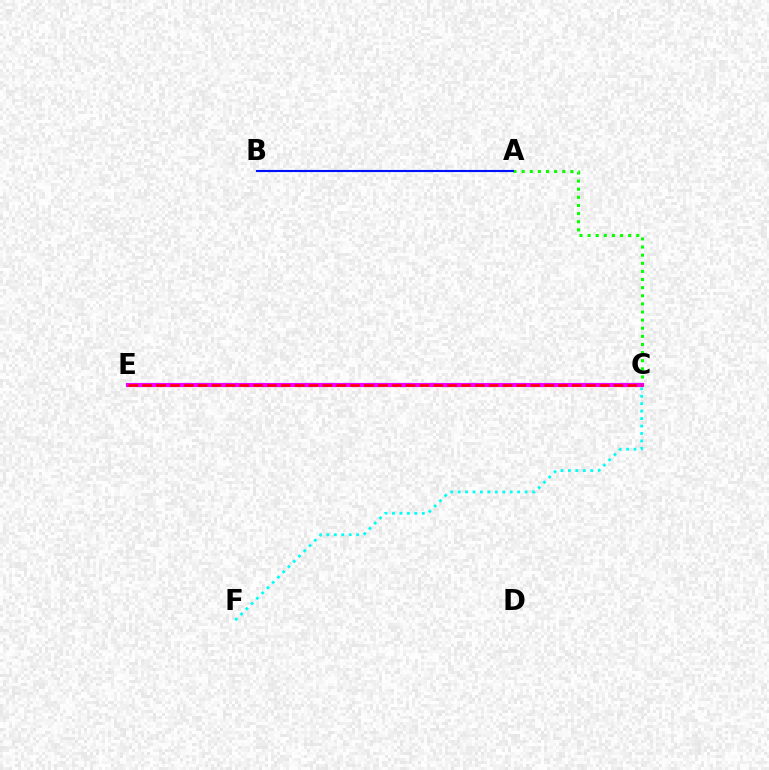{('C', 'F'): [{'color': '#00fff6', 'line_style': 'dotted', 'thickness': 2.02}], ('C', 'E'): [{'color': '#fcf500', 'line_style': 'solid', 'thickness': 2.19}, {'color': '#ee00ff', 'line_style': 'solid', 'thickness': 2.98}, {'color': '#ff0000', 'line_style': 'dashed', 'thickness': 1.88}], ('A', 'C'): [{'color': '#08ff00', 'line_style': 'dotted', 'thickness': 2.21}], ('A', 'B'): [{'color': '#0010ff', 'line_style': 'solid', 'thickness': 1.53}]}